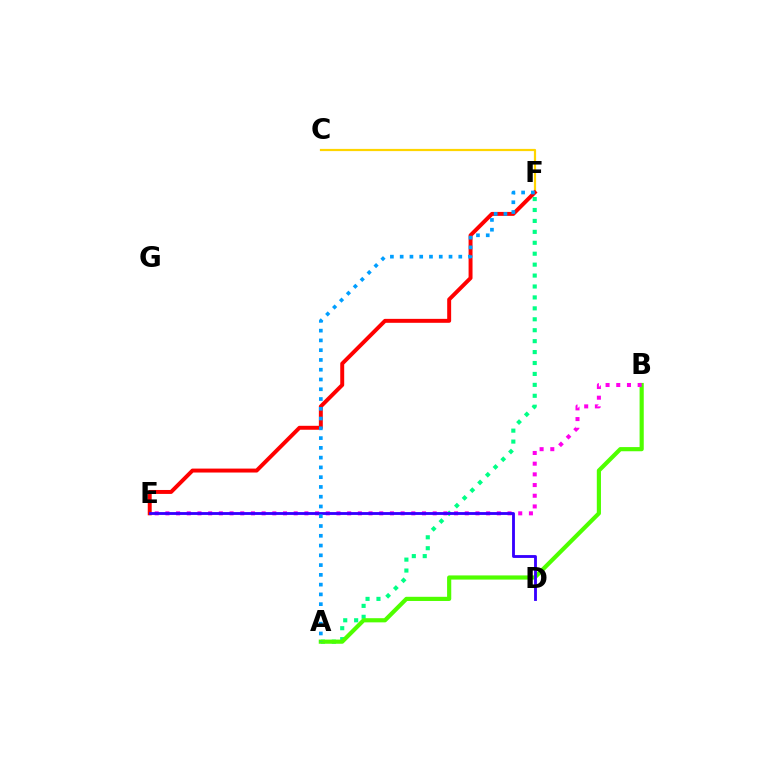{('C', 'F'): [{'color': '#ffd500', 'line_style': 'solid', 'thickness': 1.59}], ('E', 'F'): [{'color': '#ff0000', 'line_style': 'solid', 'thickness': 2.84}], ('A', 'F'): [{'color': '#00ff86', 'line_style': 'dotted', 'thickness': 2.97}, {'color': '#009eff', 'line_style': 'dotted', 'thickness': 2.65}], ('A', 'B'): [{'color': '#4fff00', 'line_style': 'solid', 'thickness': 3.0}], ('B', 'E'): [{'color': '#ff00ed', 'line_style': 'dotted', 'thickness': 2.9}], ('D', 'E'): [{'color': '#3700ff', 'line_style': 'solid', 'thickness': 2.05}]}